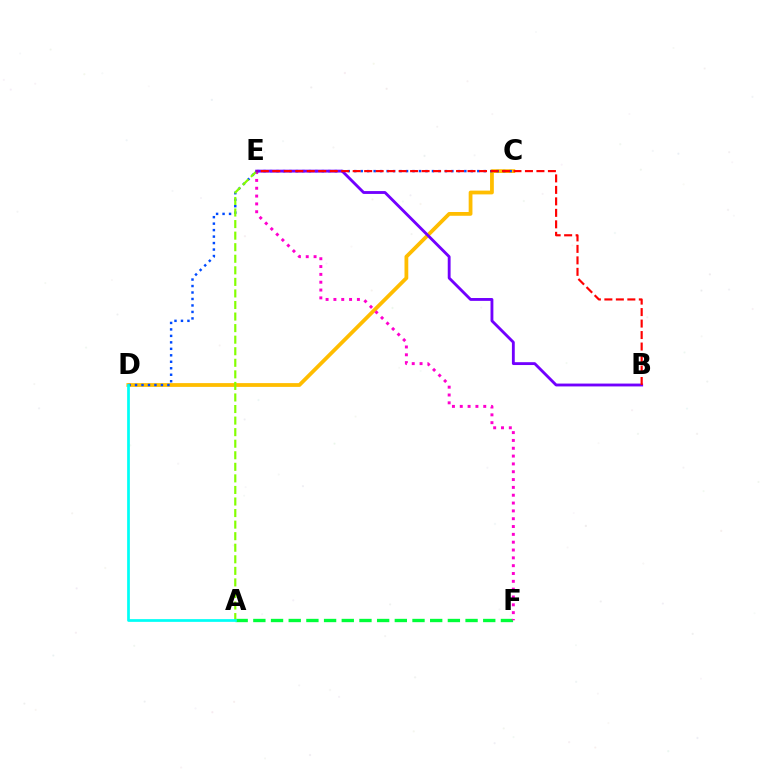{('C', 'D'): [{'color': '#ffbd00', 'line_style': 'solid', 'thickness': 2.72}, {'color': '#004bff', 'line_style': 'dotted', 'thickness': 1.76}], ('A', 'F'): [{'color': '#00ff39', 'line_style': 'dashed', 'thickness': 2.4}], ('E', 'F'): [{'color': '#ff00cf', 'line_style': 'dotted', 'thickness': 2.13}], ('A', 'E'): [{'color': '#84ff00', 'line_style': 'dashed', 'thickness': 1.57}], ('A', 'D'): [{'color': '#00fff6', 'line_style': 'solid', 'thickness': 1.96}], ('B', 'E'): [{'color': '#7200ff', 'line_style': 'solid', 'thickness': 2.05}, {'color': '#ff0000', 'line_style': 'dashed', 'thickness': 1.56}]}